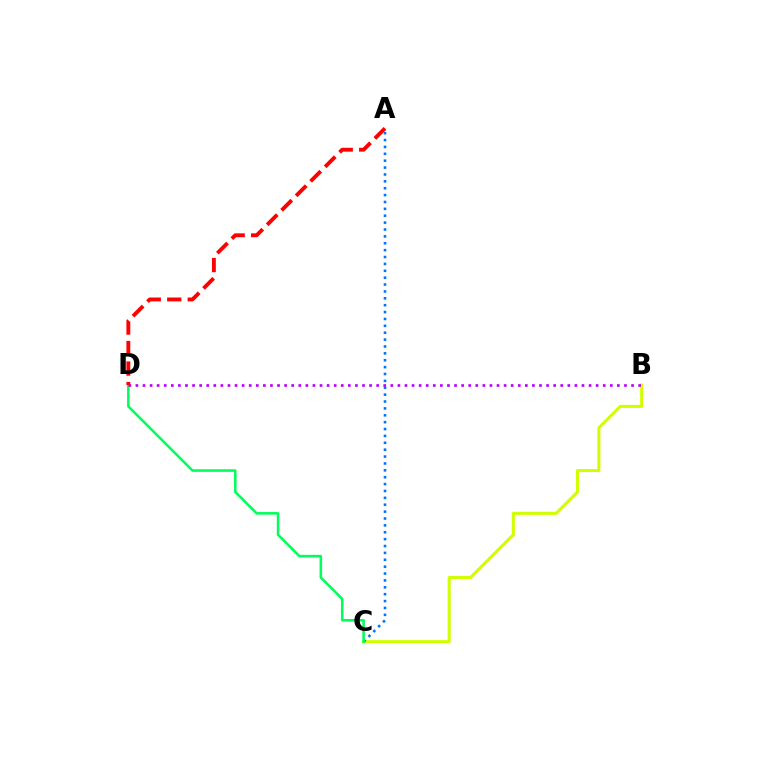{('B', 'C'): [{'color': '#d1ff00', 'line_style': 'solid', 'thickness': 2.2}], ('A', 'C'): [{'color': '#0074ff', 'line_style': 'dotted', 'thickness': 1.87}], ('C', 'D'): [{'color': '#00ff5c', 'line_style': 'solid', 'thickness': 1.85}], ('B', 'D'): [{'color': '#b900ff', 'line_style': 'dotted', 'thickness': 1.92}], ('A', 'D'): [{'color': '#ff0000', 'line_style': 'dashed', 'thickness': 2.78}]}